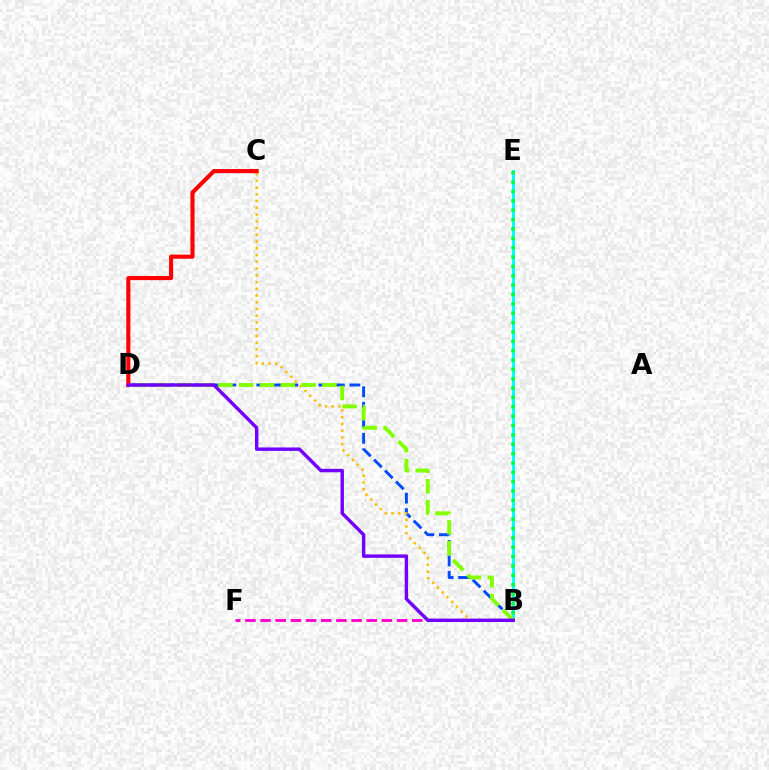{('B', 'D'): [{'color': '#004bff', 'line_style': 'dashed', 'thickness': 2.11}, {'color': '#84ff00', 'line_style': 'dashed', 'thickness': 2.83}, {'color': '#7200ff', 'line_style': 'solid', 'thickness': 2.46}], ('B', 'E'): [{'color': '#00fff6', 'line_style': 'solid', 'thickness': 2.09}, {'color': '#00ff39', 'line_style': 'dotted', 'thickness': 2.54}], ('B', 'C'): [{'color': '#ffbd00', 'line_style': 'dotted', 'thickness': 1.83}], ('B', 'F'): [{'color': '#ff00cf', 'line_style': 'dashed', 'thickness': 2.06}], ('C', 'D'): [{'color': '#ff0000', 'line_style': 'solid', 'thickness': 2.96}]}